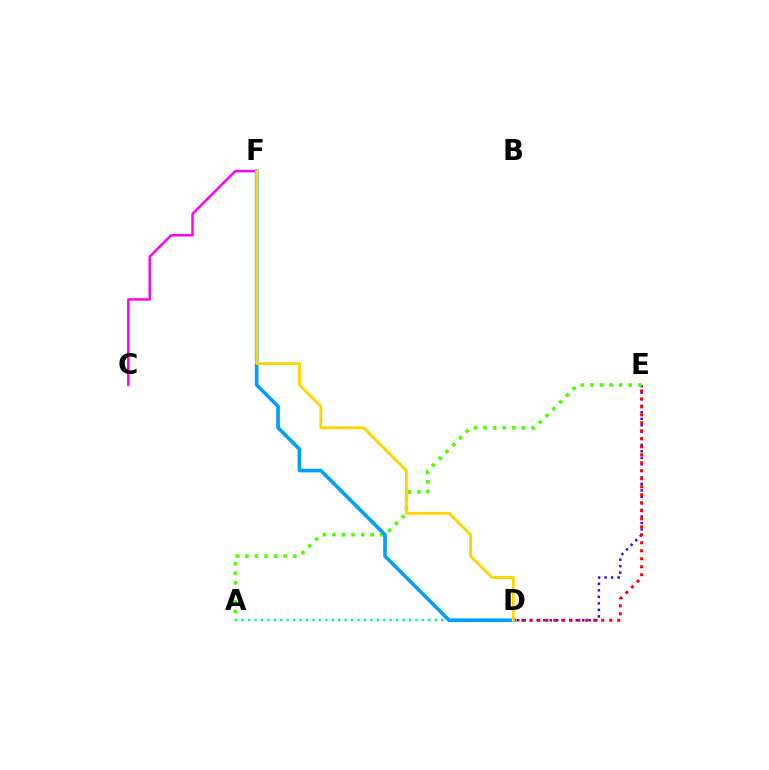{('D', 'E'): [{'color': '#3700ff', 'line_style': 'dotted', 'thickness': 1.77}, {'color': '#ff0000', 'line_style': 'dotted', 'thickness': 2.17}], ('A', 'E'): [{'color': '#4fff00', 'line_style': 'dotted', 'thickness': 2.6}], ('A', 'D'): [{'color': '#00ff86', 'line_style': 'dotted', 'thickness': 1.75}], ('C', 'F'): [{'color': '#ff00ed', 'line_style': 'solid', 'thickness': 1.76}], ('D', 'F'): [{'color': '#009eff', 'line_style': 'solid', 'thickness': 2.62}, {'color': '#ffd500', 'line_style': 'solid', 'thickness': 2.07}]}